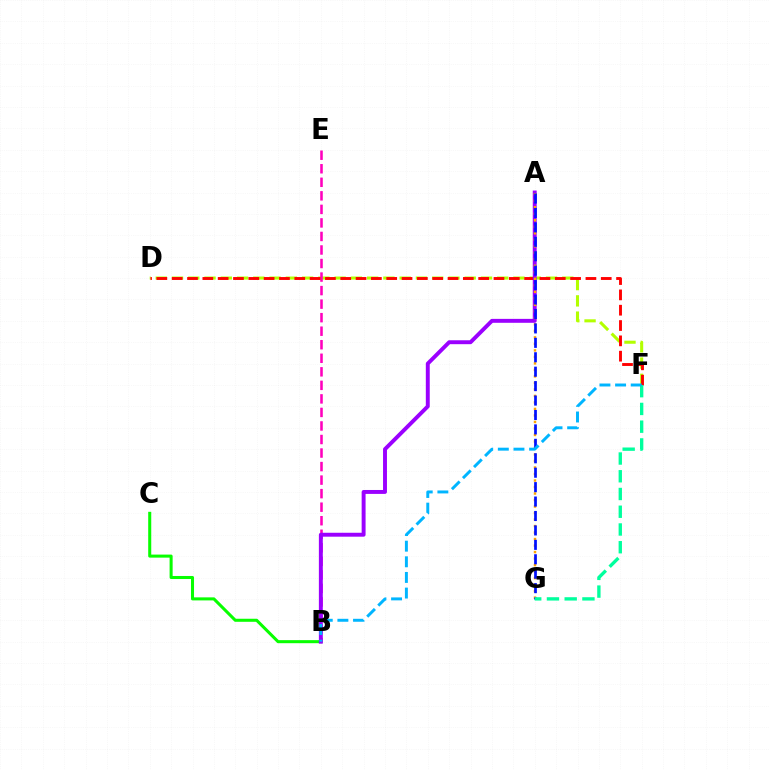{('D', 'F'): [{'color': '#b3ff00', 'line_style': 'dashed', 'thickness': 2.21}, {'color': '#ff0000', 'line_style': 'dashed', 'thickness': 2.08}], ('B', 'E'): [{'color': '#ff00bd', 'line_style': 'dashed', 'thickness': 1.84}], ('B', 'C'): [{'color': '#08ff00', 'line_style': 'solid', 'thickness': 2.19}], ('A', 'B'): [{'color': '#9b00ff', 'line_style': 'solid', 'thickness': 2.83}], ('A', 'G'): [{'color': '#ffa500', 'line_style': 'dotted', 'thickness': 1.77}, {'color': '#0010ff', 'line_style': 'dashed', 'thickness': 1.96}], ('F', 'G'): [{'color': '#00ff9d', 'line_style': 'dashed', 'thickness': 2.41}], ('B', 'F'): [{'color': '#00b5ff', 'line_style': 'dashed', 'thickness': 2.12}]}